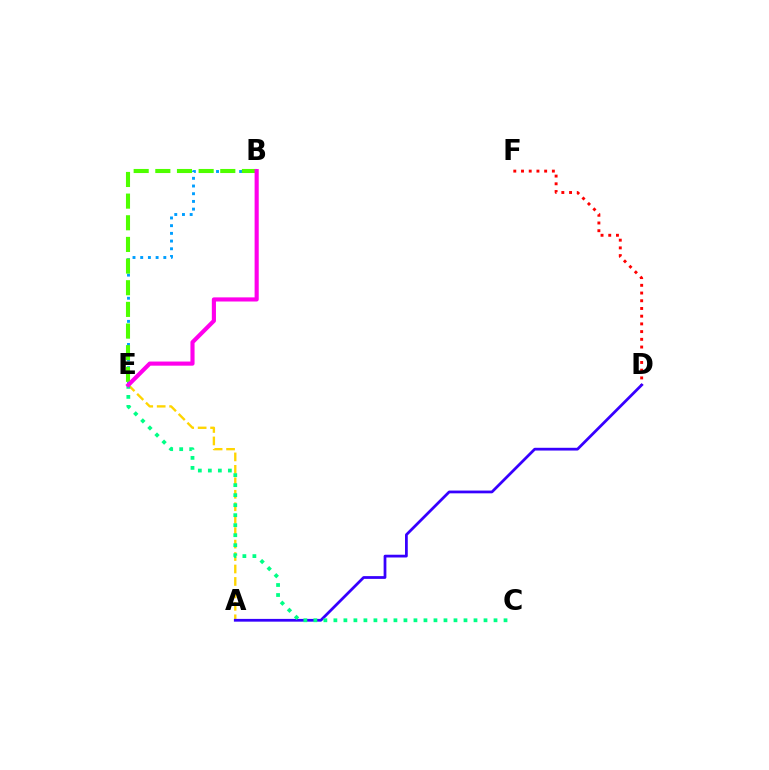{('B', 'E'): [{'color': '#009eff', 'line_style': 'dotted', 'thickness': 2.09}, {'color': '#4fff00', 'line_style': 'dashed', 'thickness': 2.94}, {'color': '#ff00ed', 'line_style': 'solid', 'thickness': 2.97}], ('A', 'E'): [{'color': '#ffd500', 'line_style': 'dashed', 'thickness': 1.69}], ('D', 'F'): [{'color': '#ff0000', 'line_style': 'dotted', 'thickness': 2.1}], ('A', 'D'): [{'color': '#3700ff', 'line_style': 'solid', 'thickness': 1.99}], ('C', 'E'): [{'color': '#00ff86', 'line_style': 'dotted', 'thickness': 2.72}]}